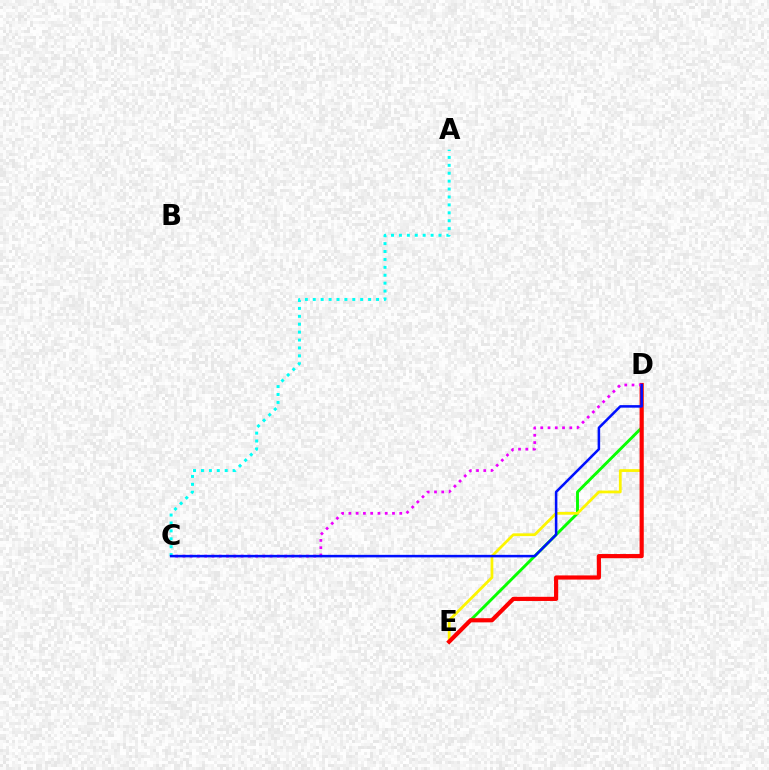{('A', 'C'): [{'color': '#00fff6', 'line_style': 'dotted', 'thickness': 2.15}], ('D', 'E'): [{'color': '#08ff00', 'line_style': 'solid', 'thickness': 2.09}, {'color': '#fcf500', 'line_style': 'solid', 'thickness': 1.99}, {'color': '#ff0000', 'line_style': 'solid', 'thickness': 3.0}], ('C', 'D'): [{'color': '#ee00ff', 'line_style': 'dotted', 'thickness': 1.97}, {'color': '#0010ff', 'line_style': 'solid', 'thickness': 1.83}]}